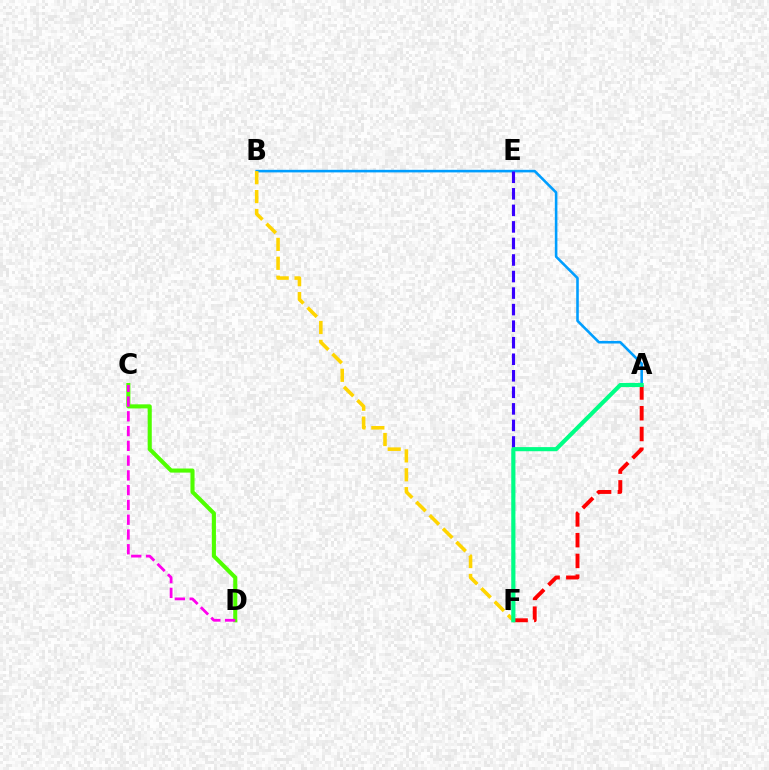{('A', 'B'): [{'color': '#009eff', 'line_style': 'solid', 'thickness': 1.85}], ('C', 'D'): [{'color': '#4fff00', 'line_style': 'solid', 'thickness': 2.94}, {'color': '#ff00ed', 'line_style': 'dashed', 'thickness': 2.01}], ('A', 'F'): [{'color': '#ff0000', 'line_style': 'dashed', 'thickness': 2.82}, {'color': '#00ff86', 'line_style': 'solid', 'thickness': 2.97}], ('E', 'F'): [{'color': '#3700ff', 'line_style': 'dashed', 'thickness': 2.25}], ('B', 'F'): [{'color': '#ffd500', 'line_style': 'dashed', 'thickness': 2.57}]}